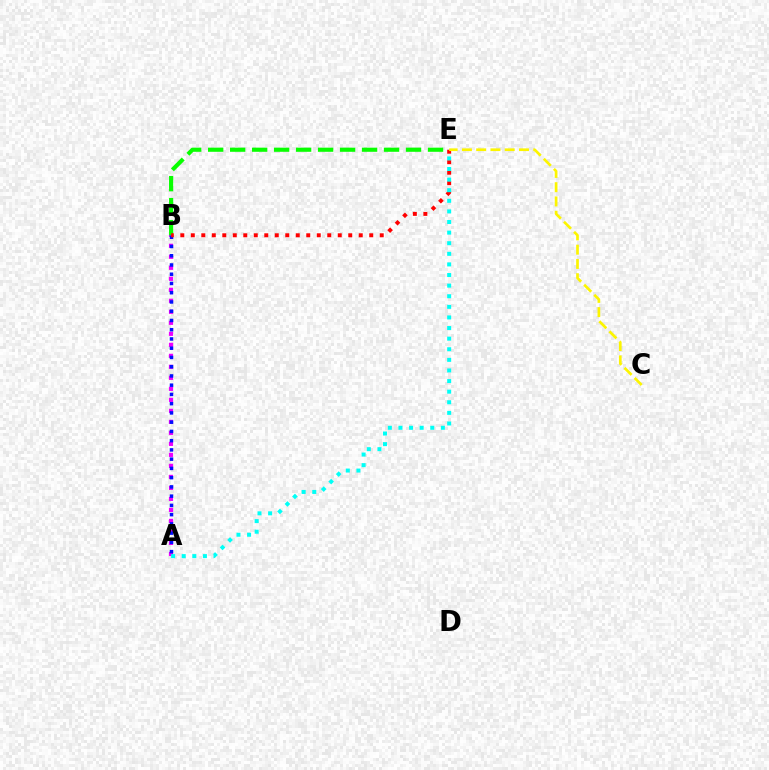{('A', 'B'): [{'color': '#ee00ff', 'line_style': 'dotted', 'thickness': 2.99}, {'color': '#0010ff', 'line_style': 'dotted', 'thickness': 2.51}], ('B', 'E'): [{'color': '#08ff00', 'line_style': 'dashed', 'thickness': 2.99}, {'color': '#ff0000', 'line_style': 'dotted', 'thickness': 2.85}], ('C', 'E'): [{'color': '#fcf500', 'line_style': 'dashed', 'thickness': 1.94}], ('A', 'E'): [{'color': '#00fff6', 'line_style': 'dotted', 'thickness': 2.88}]}